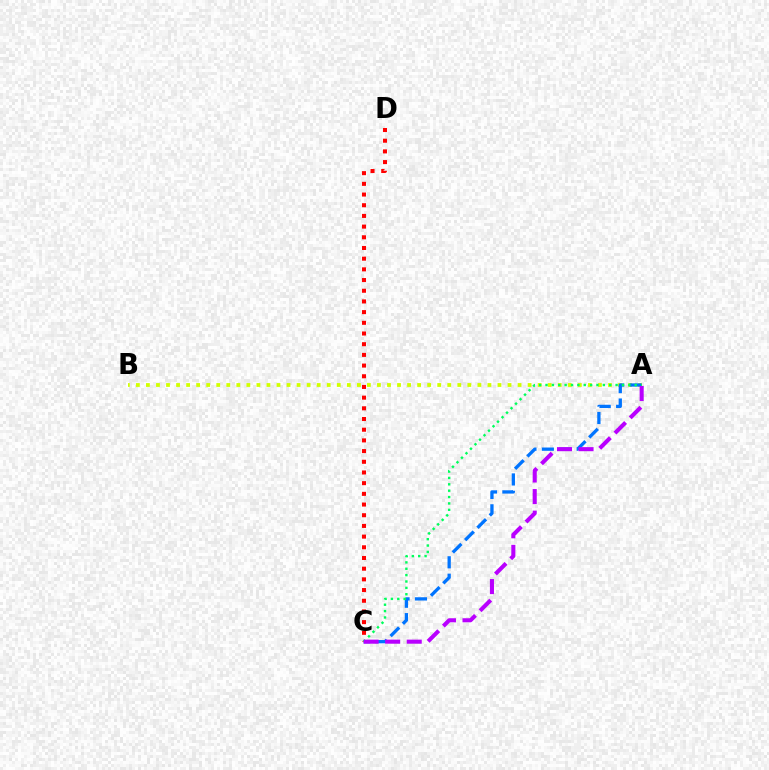{('C', 'D'): [{'color': '#ff0000', 'line_style': 'dotted', 'thickness': 2.9}], ('A', 'B'): [{'color': '#d1ff00', 'line_style': 'dotted', 'thickness': 2.73}], ('A', 'C'): [{'color': '#0074ff', 'line_style': 'dashed', 'thickness': 2.37}, {'color': '#00ff5c', 'line_style': 'dotted', 'thickness': 1.73}, {'color': '#b900ff', 'line_style': 'dashed', 'thickness': 2.93}]}